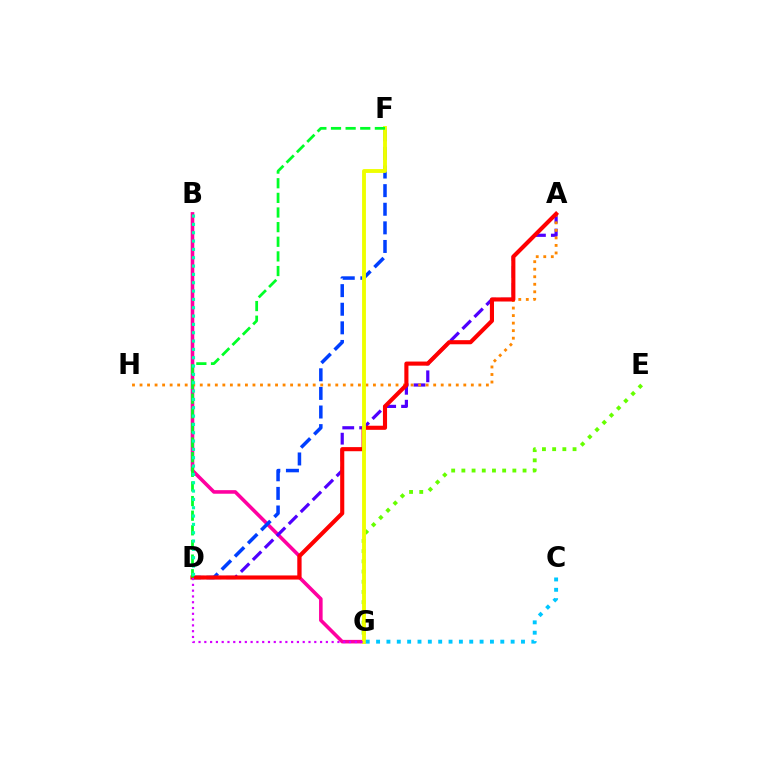{('B', 'G'): [{'color': '#ff00a0', 'line_style': 'solid', 'thickness': 2.57}], ('A', 'D'): [{'color': '#4f00ff', 'line_style': 'dashed', 'thickness': 2.3}, {'color': '#ff0000', 'line_style': 'solid', 'thickness': 2.96}], ('D', 'F'): [{'color': '#003fff', 'line_style': 'dashed', 'thickness': 2.53}, {'color': '#00ff27', 'line_style': 'dashed', 'thickness': 1.99}], ('A', 'H'): [{'color': '#ff8800', 'line_style': 'dotted', 'thickness': 2.05}], ('E', 'G'): [{'color': '#66ff00', 'line_style': 'dotted', 'thickness': 2.77}], ('F', 'G'): [{'color': '#eeff00', 'line_style': 'solid', 'thickness': 2.78}], ('D', 'G'): [{'color': '#d600ff', 'line_style': 'dotted', 'thickness': 1.57}], ('B', 'D'): [{'color': '#00ffaf', 'line_style': 'dotted', 'thickness': 2.26}], ('C', 'G'): [{'color': '#00c7ff', 'line_style': 'dotted', 'thickness': 2.81}]}